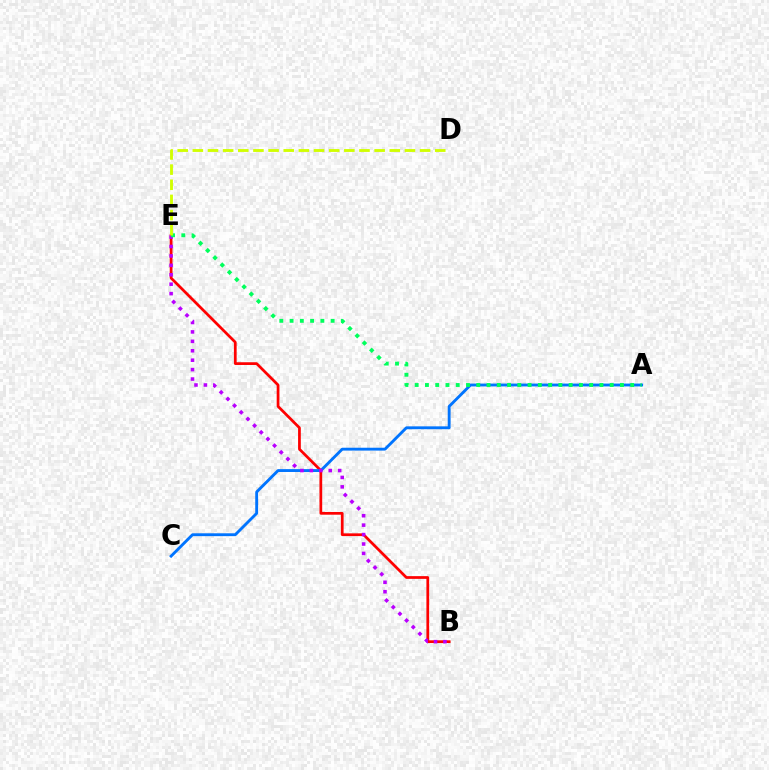{('B', 'E'): [{'color': '#ff0000', 'line_style': 'solid', 'thickness': 1.97}, {'color': '#b900ff', 'line_style': 'dotted', 'thickness': 2.56}], ('A', 'C'): [{'color': '#0074ff', 'line_style': 'solid', 'thickness': 2.06}], ('A', 'E'): [{'color': '#00ff5c', 'line_style': 'dotted', 'thickness': 2.79}], ('D', 'E'): [{'color': '#d1ff00', 'line_style': 'dashed', 'thickness': 2.06}]}